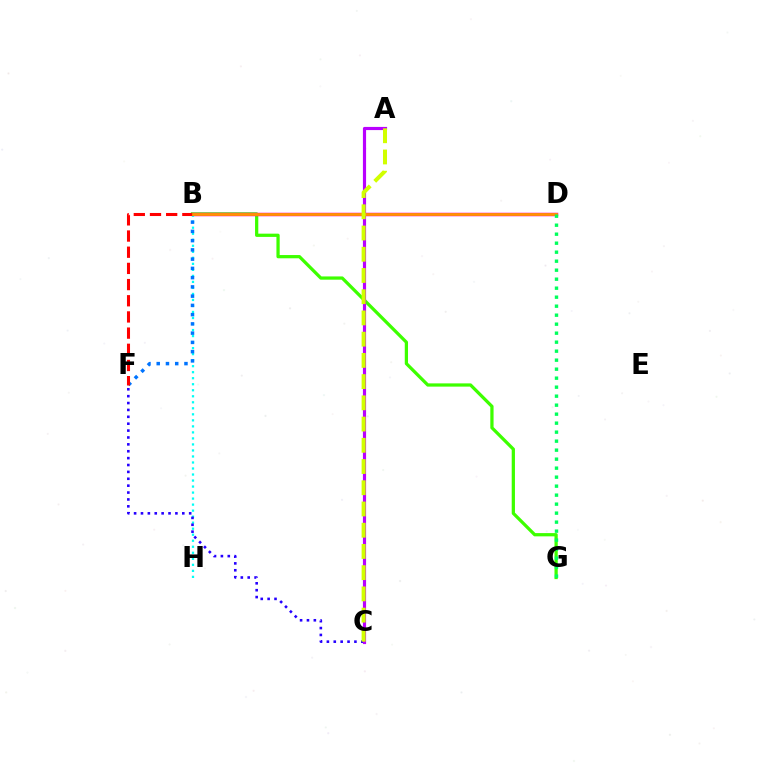{('B', 'G'): [{'color': '#3dff00', 'line_style': 'solid', 'thickness': 2.34}], ('B', 'D'): [{'color': '#ff00ac', 'line_style': 'solid', 'thickness': 2.52}, {'color': '#ff9400', 'line_style': 'solid', 'thickness': 2.0}], ('B', 'H'): [{'color': '#00fff6', 'line_style': 'dotted', 'thickness': 1.64}], ('B', 'F'): [{'color': '#0074ff', 'line_style': 'dotted', 'thickness': 2.51}, {'color': '#ff0000', 'line_style': 'dashed', 'thickness': 2.2}], ('C', 'F'): [{'color': '#2500ff', 'line_style': 'dotted', 'thickness': 1.87}], ('A', 'C'): [{'color': '#b900ff', 'line_style': 'solid', 'thickness': 2.28}, {'color': '#d1ff00', 'line_style': 'dashed', 'thickness': 2.88}], ('D', 'G'): [{'color': '#00ff5c', 'line_style': 'dotted', 'thickness': 2.44}]}